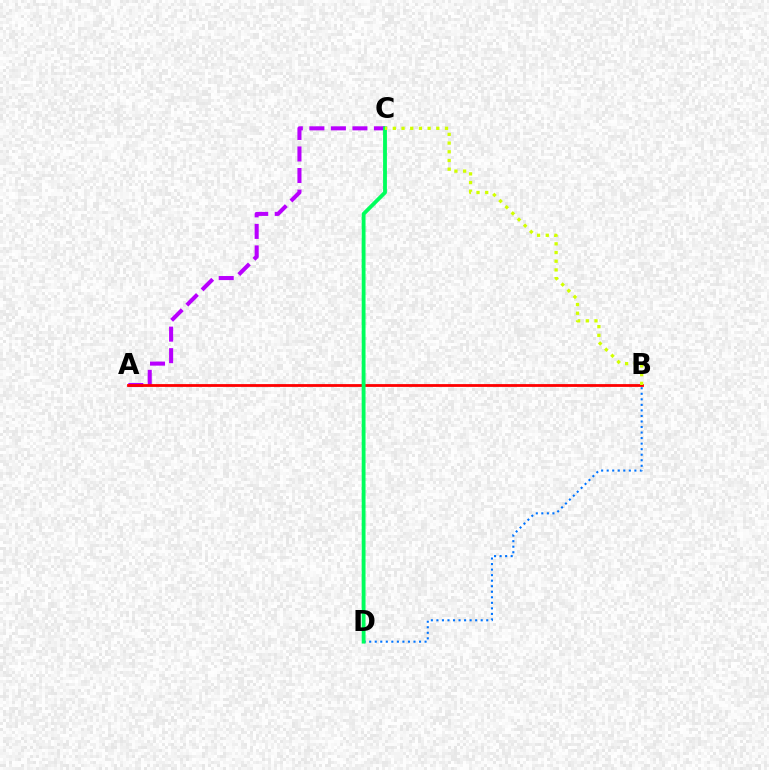{('B', 'D'): [{'color': '#0074ff', 'line_style': 'dotted', 'thickness': 1.5}], ('A', 'C'): [{'color': '#b900ff', 'line_style': 'dashed', 'thickness': 2.93}], ('A', 'B'): [{'color': '#ff0000', 'line_style': 'solid', 'thickness': 2.01}], ('C', 'D'): [{'color': '#00ff5c', 'line_style': 'solid', 'thickness': 2.76}], ('B', 'C'): [{'color': '#d1ff00', 'line_style': 'dotted', 'thickness': 2.36}]}